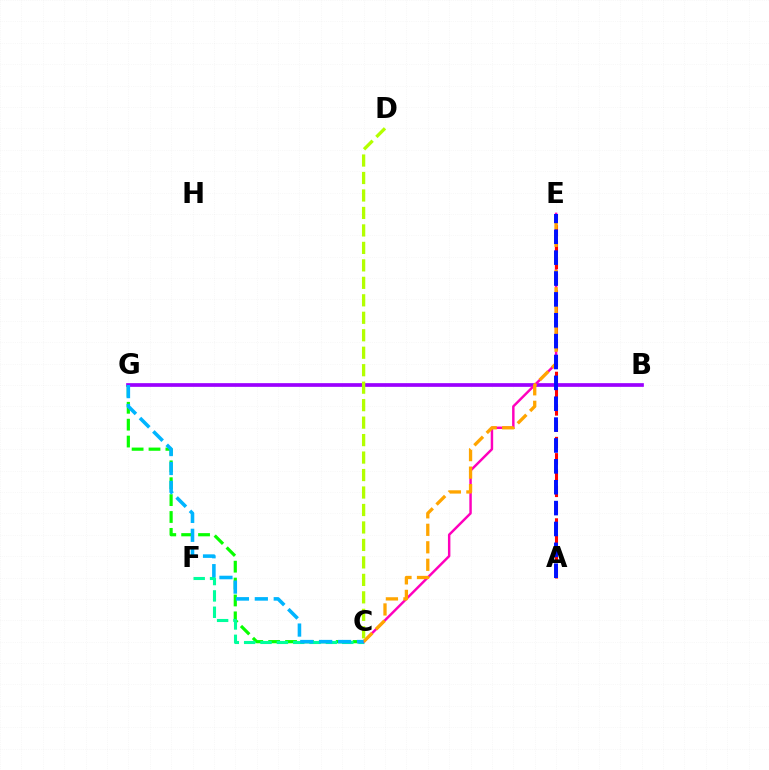{('B', 'G'): [{'color': '#9b00ff', 'line_style': 'solid', 'thickness': 2.66}], ('C', 'G'): [{'color': '#08ff00', 'line_style': 'dashed', 'thickness': 2.29}, {'color': '#00b5ff', 'line_style': 'dashed', 'thickness': 2.57}], ('C', 'F'): [{'color': '#00ff9d', 'line_style': 'dashed', 'thickness': 2.22}], ('C', 'E'): [{'color': '#ff00bd', 'line_style': 'solid', 'thickness': 1.77}, {'color': '#ffa500', 'line_style': 'dashed', 'thickness': 2.38}], ('A', 'E'): [{'color': '#ff0000', 'line_style': 'dashed', 'thickness': 2.21}, {'color': '#0010ff', 'line_style': 'dashed', 'thickness': 2.84}], ('C', 'D'): [{'color': '#b3ff00', 'line_style': 'dashed', 'thickness': 2.37}]}